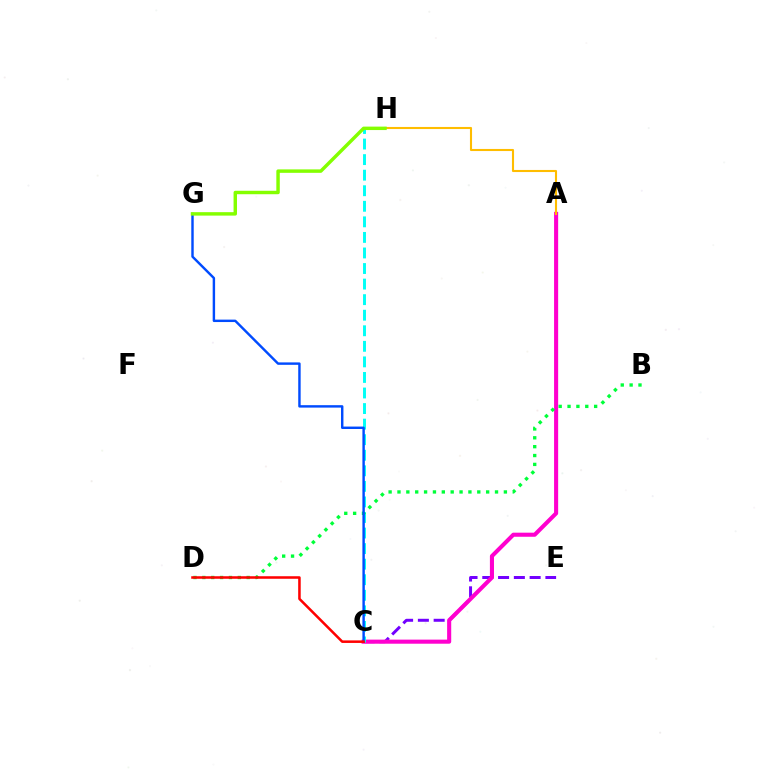{('C', 'E'): [{'color': '#7200ff', 'line_style': 'dashed', 'thickness': 2.14}], ('A', 'C'): [{'color': '#ff00cf', 'line_style': 'solid', 'thickness': 2.94}], ('C', 'H'): [{'color': '#00fff6', 'line_style': 'dashed', 'thickness': 2.11}], ('A', 'H'): [{'color': '#ffbd00', 'line_style': 'solid', 'thickness': 1.51}], ('B', 'D'): [{'color': '#00ff39', 'line_style': 'dotted', 'thickness': 2.41}], ('C', 'G'): [{'color': '#004bff', 'line_style': 'solid', 'thickness': 1.75}], ('G', 'H'): [{'color': '#84ff00', 'line_style': 'solid', 'thickness': 2.48}], ('C', 'D'): [{'color': '#ff0000', 'line_style': 'solid', 'thickness': 1.83}]}